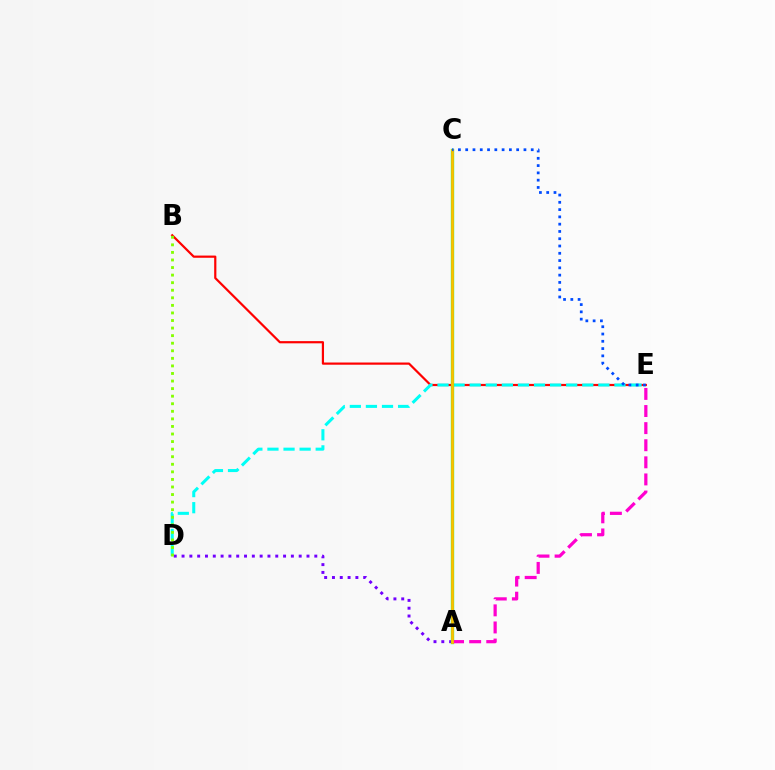{('A', 'D'): [{'color': '#7200ff', 'line_style': 'dotted', 'thickness': 2.12}], ('B', 'E'): [{'color': '#ff0000', 'line_style': 'solid', 'thickness': 1.59}], ('D', 'E'): [{'color': '#00fff6', 'line_style': 'dashed', 'thickness': 2.19}], ('B', 'D'): [{'color': '#84ff00', 'line_style': 'dotted', 'thickness': 2.06}], ('A', 'C'): [{'color': '#00ff39', 'line_style': 'solid', 'thickness': 2.38}, {'color': '#ffbd00', 'line_style': 'solid', 'thickness': 1.96}], ('A', 'E'): [{'color': '#ff00cf', 'line_style': 'dashed', 'thickness': 2.32}], ('C', 'E'): [{'color': '#004bff', 'line_style': 'dotted', 'thickness': 1.98}]}